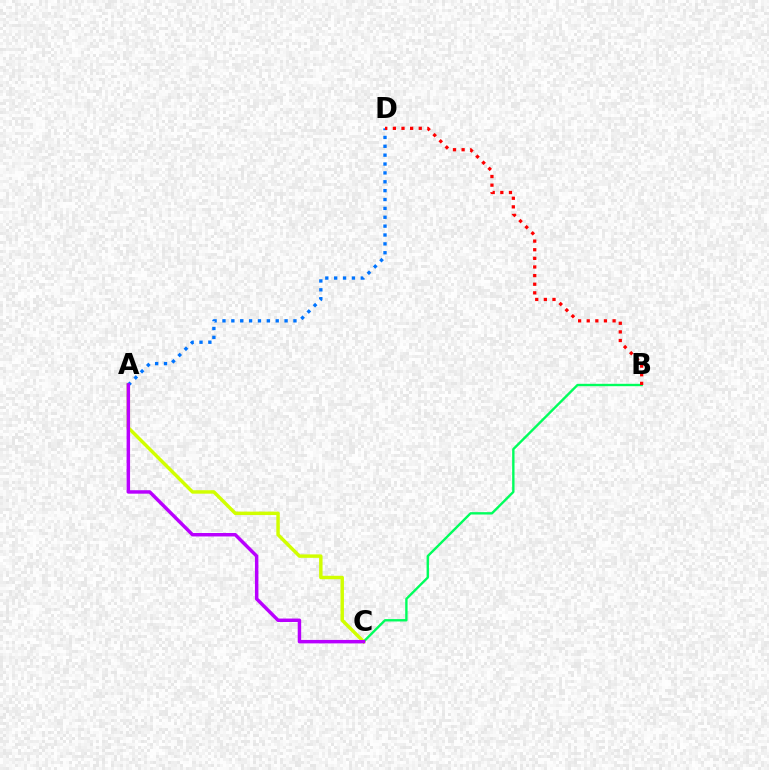{('B', 'C'): [{'color': '#00ff5c', 'line_style': 'solid', 'thickness': 1.71}], ('A', 'C'): [{'color': '#d1ff00', 'line_style': 'solid', 'thickness': 2.48}, {'color': '#b900ff', 'line_style': 'solid', 'thickness': 2.49}], ('A', 'D'): [{'color': '#0074ff', 'line_style': 'dotted', 'thickness': 2.41}], ('B', 'D'): [{'color': '#ff0000', 'line_style': 'dotted', 'thickness': 2.34}]}